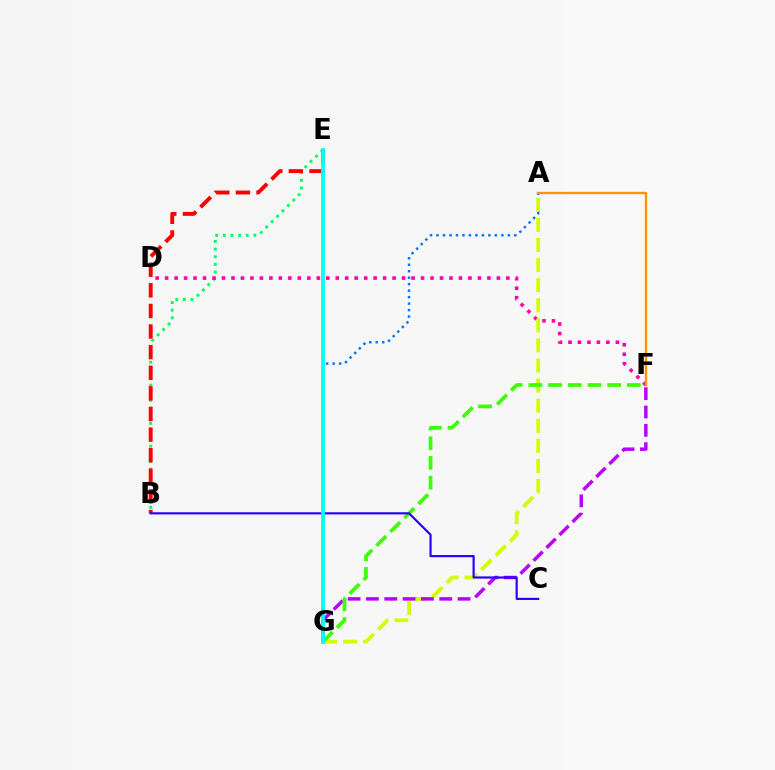{('B', 'E'): [{'color': '#00ff5c', 'line_style': 'dotted', 'thickness': 2.07}, {'color': '#ff0000', 'line_style': 'dashed', 'thickness': 2.8}], ('D', 'F'): [{'color': '#ff00ac', 'line_style': 'dotted', 'thickness': 2.58}], ('A', 'G'): [{'color': '#0074ff', 'line_style': 'dotted', 'thickness': 1.76}, {'color': '#d1ff00', 'line_style': 'dashed', 'thickness': 2.73}], ('A', 'F'): [{'color': '#ff9400', 'line_style': 'solid', 'thickness': 1.7}], ('F', 'G'): [{'color': '#b900ff', 'line_style': 'dashed', 'thickness': 2.49}, {'color': '#3dff00', 'line_style': 'dashed', 'thickness': 2.68}], ('B', 'C'): [{'color': '#2500ff', 'line_style': 'solid', 'thickness': 1.56}], ('E', 'G'): [{'color': '#00fff6', 'line_style': 'solid', 'thickness': 2.69}]}